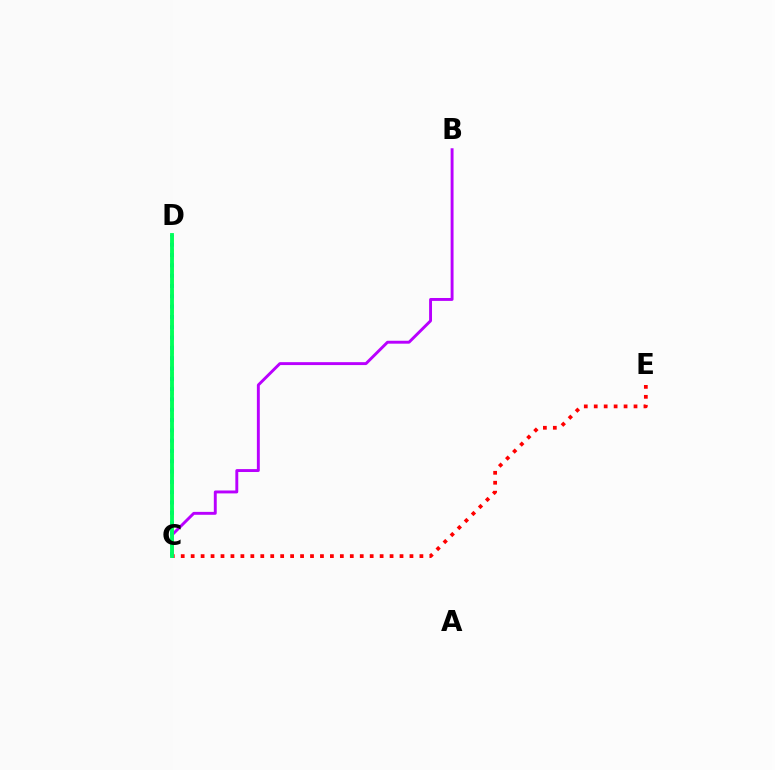{('C', 'D'): [{'color': '#d1ff00', 'line_style': 'dashed', 'thickness': 1.85}, {'color': '#0074ff', 'line_style': 'dotted', 'thickness': 2.8}, {'color': '#00ff5c', 'line_style': 'solid', 'thickness': 2.78}], ('C', 'E'): [{'color': '#ff0000', 'line_style': 'dotted', 'thickness': 2.7}], ('B', 'C'): [{'color': '#b900ff', 'line_style': 'solid', 'thickness': 2.1}]}